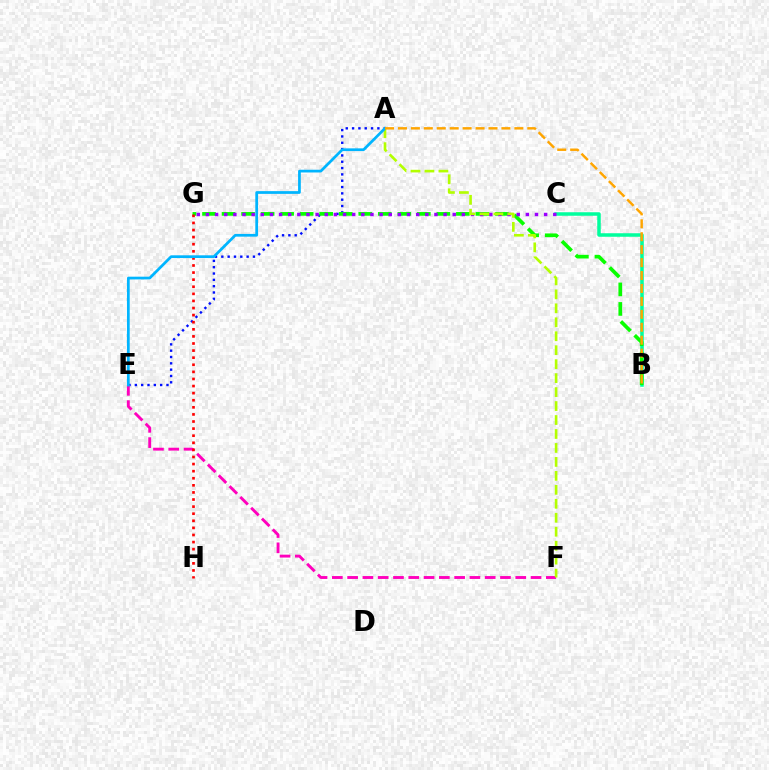{('B', 'C'): [{'color': '#00ff9d', 'line_style': 'solid', 'thickness': 2.53}], ('A', 'E'): [{'color': '#0010ff', 'line_style': 'dotted', 'thickness': 1.72}, {'color': '#00b5ff', 'line_style': 'solid', 'thickness': 1.97}], ('B', 'G'): [{'color': '#08ff00', 'line_style': 'dashed', 'thickness': 2.65}], ('C', 'G'): [{'color': '#9b00ff', 'line_style': 'dotted', 'thickness': 2.48}], ('E', 'F'): [{'color': '#ff00bd', 'line_style': 'dashed', 'thickness': 2.08}], ('G', 'H'): [{'color': '#ff0000', 'line_style': 'dotted', 'thickness': 1.93}], ('A', 'F'): [{'color': '#b3ff00', 'line_style': 'dashed', 'thickness': 1.9}], ('A', 'B'): [{'color': '#ffa500', 'line_style': 'dashed', 'thickness': 1.76}]}